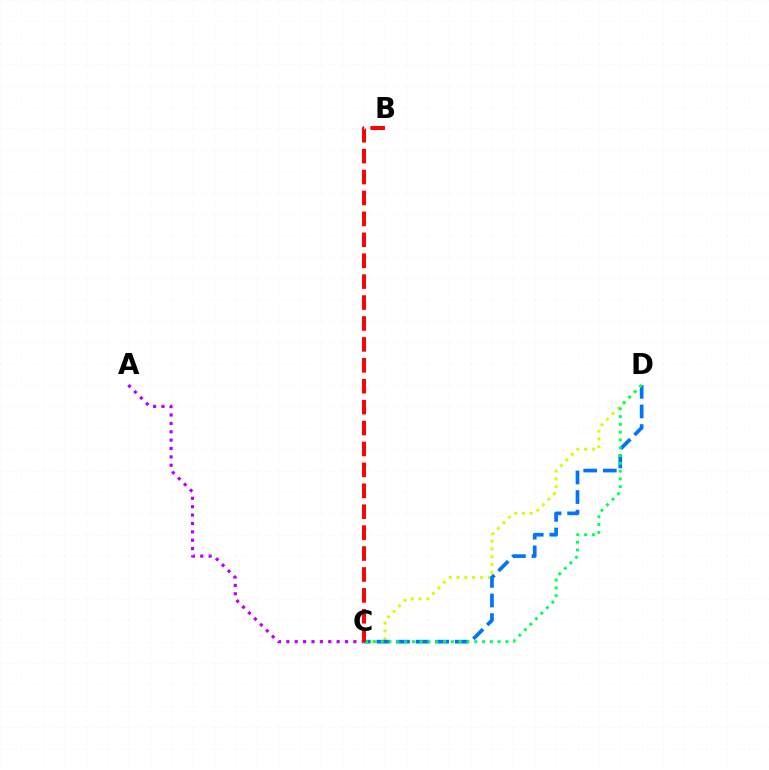{('A', 'C'): [{'color': '#b900ff', 'line_style': 'dotted', 'thickness': 2.28}], ('C', 'D'): [{'color': '#d1ff00', 'line_style': 'dotted', 'thickness': 2.12}, {'color': '#0074ff', 'line_style': 'dashed', 'thickness': 2.66}, {'color': '#00ff5c', 'line_style': 'dotted', 'thickness': 2.12}], ('B', 'C'): [{'color': '#ff0000', 'line_style': 'dashed', 'thickness': 2.84}]}